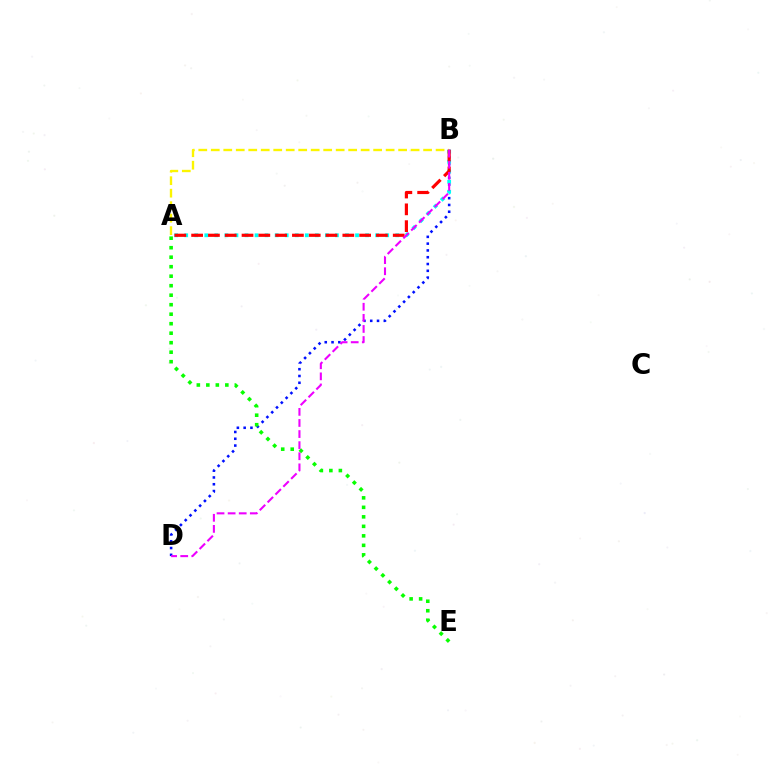{('B', 'D'): [{'color': '#0010ff', 'line_style': 'dotted', 'thickness': 1.85}, {'color': '#ee00ff', 'line_style': 'dashed', 'thickness': 1.51}], ('A', 'B'): [{'color': '#00fff6', 'line_style': 'dotted', 'thickness': 2.73}, {'color': '#fcf500', 'line_style': 'dashed', 'thickness': 1.7}, {'color': '#ff0000', 'line_style': 'dashed', 'thickness': 2.28}], ('A', 'E'): [{'color': '#08ff00', 'line_style': 'dotted', 'thickness': 2.58}]}